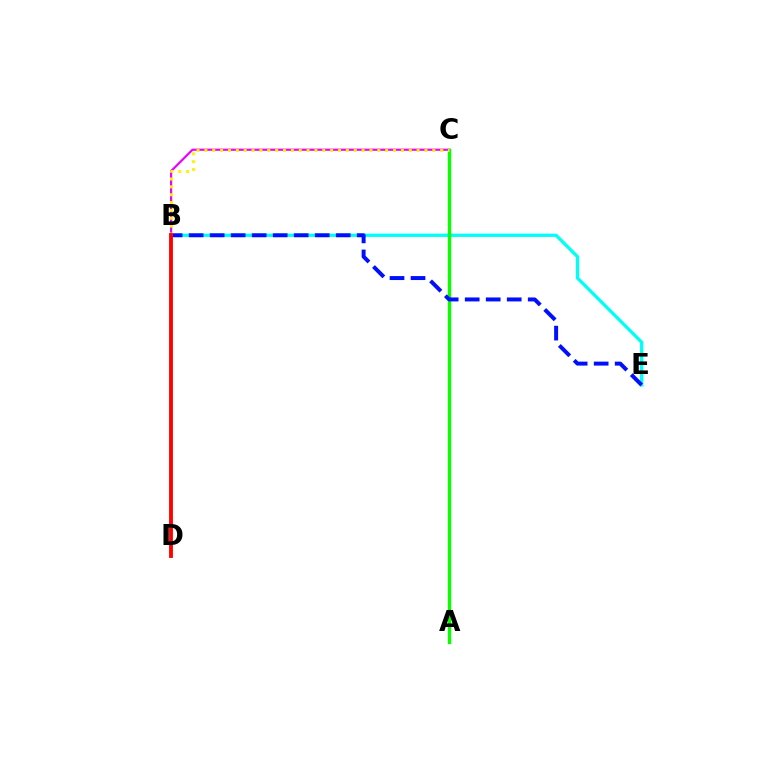{('B', 'C'): [{'color': '#ee00ff', 'line_style': 'solid', 'thickness': 1.57}, {'color': '#fcf500', 'line_style': 'dotted', 'thickness': 2.14}], ('B', 'E'): [{'color': '#00fff6', 'line_style': 'solid', 'thickness': 2.36}, {'color': '#0010ff', 'line_style': 'dashed', 'thickness': 2.85}], ('A', 'C'): [{'color': '#08ff00', 'line_style': 'solid', 'thickness': 2.44}], ('B', 'D'): [{'color': '#ff0000', 'line_style': 'solid', 'thickness': 2.77}]}